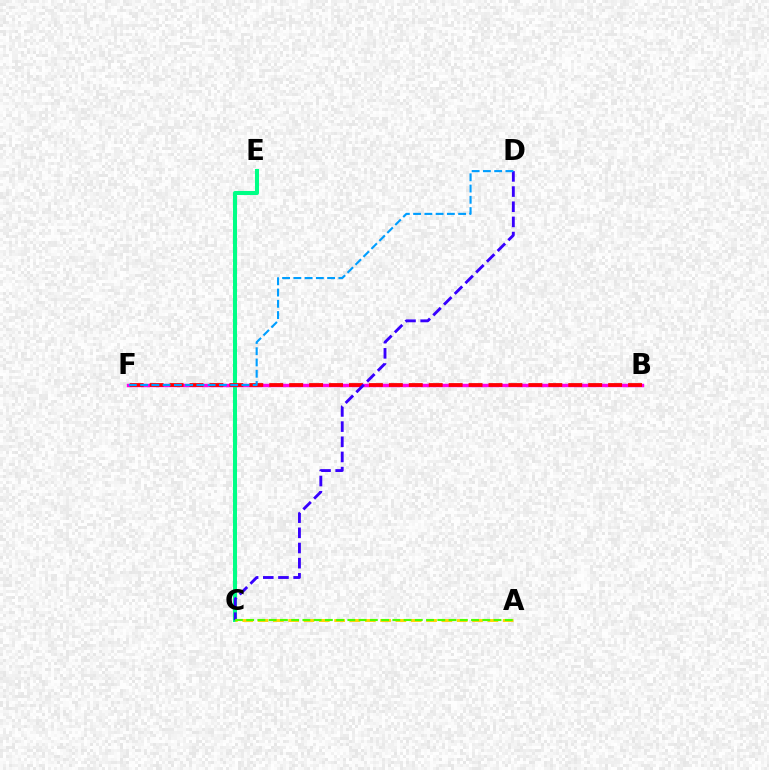{('C', 'E'): [{'color': '#00ff86', 'line_style': 'solid', 'thickness': 2.92}], ('B', 'F'): [{'color': '#ff00ed', 'line_style': 'solid', 'thickness': 2.46}, {'color': '#ff0000', 'line_style': 'dashed', 'thickness': 2.71}], ('A', 'C'): [{'color': '#ffd500', 'line_style': 'dashed', 'thickness': 2.08}, {'color': '#4fff00', 'line_style': 'dashed', 'thickness': 1.53}], ('C', 'D'): [{'color': '#3700ff', 'line_style': 'dashed', 'thickness': 2.06}], ('D', 'F'): [{'color': '#009eff', 'line_style': 'dashed', 'thickness': 1.53}]}